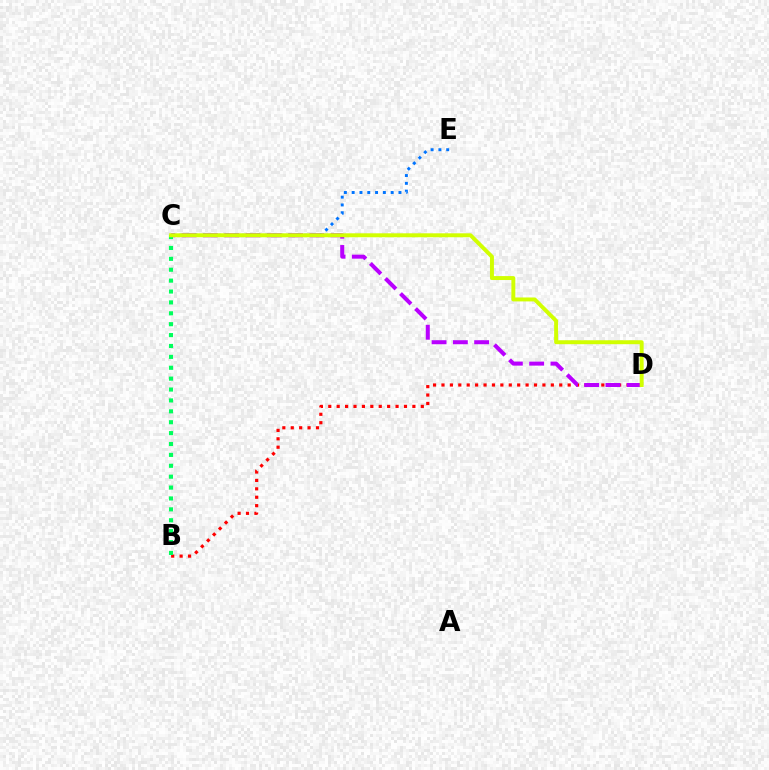{('B', 'D'): [{'color': '#ff0000', 'line_style': 'dotted', 'thickness': 2.29}], ('C', 'D'): [{'color': '#b900ff', 'line_style': 'dashed', 'thickness': 2.89}, {'color': '#d1ff00', 'line_style': 'solid', 'thickness': 2.84}], ('B', 'C'): [{'color': '#00ff5c', 'line_style': 'dotted', 'thickness': 2.96}], ('C', 'E'): [{'color': '#0074ff', 'line_style': 'dotted', 'thickness': 2.12}]}